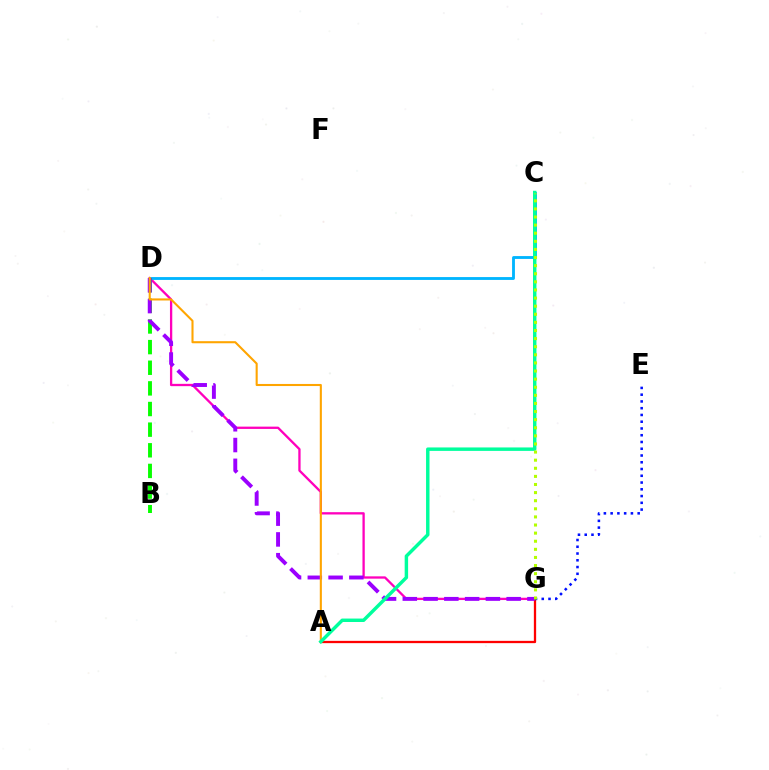{('D', 'G'): [{'color': '#ff00bd', 'line_style': 'solid', 'thickness': 1.66}, {'color': '#9b00ff', 'line_style': 'dashed', 'thickness': 2.82}], ('C', 'D'): [{'color': '#00b5ff', 'line_style': 'solid', 'thickness': 2.04}], ('A', 'G'): [{'color': '#ff0000', 'line_style': 'solid', 'thickness': 1.65}], ('B', 'D'): [{'color': '#08ff00', 'line_style': 'dashed', 'thickness': 2.8}], ('A', 'D'): [{'color': '#ffa500', 'line_style': 'solid', 'thickness': 1.5}], ('E', 'G'): [{'color': '#0010ff', 'line_style': 'dotted', 'thickness': 1.84}], ('A', 'C'): [{'color': '#00ff9d', 'line_style': 'solid', 'thickness': 2.48}], ('C', 'G'): [{'color': '#b3ff00', 'line_style': 'dotted', 'thickness': 2.2}]}